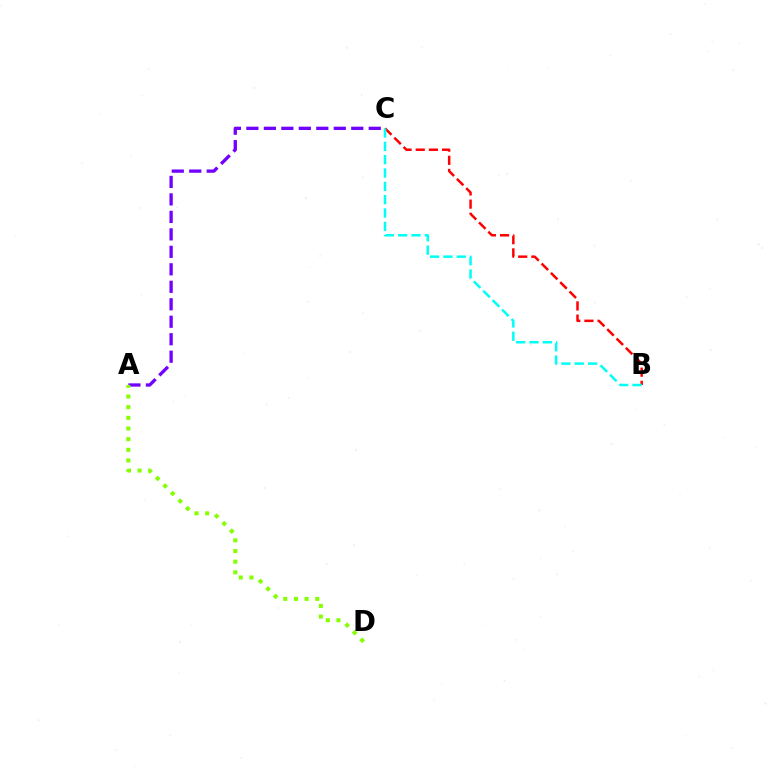{('A', 'C'): [{'color': '#7200ff', 'line_style': 'dashed', 'thickness': 2.37}], ('A', 'D'): [{'color': '#84ff00', 'line_style': 'dotted', 'thickness': 2.9}], ('B', 'C'): [{'color': '#ff0000', 'line_style': 'dashed', 'thickness': 1.79}, {'color': '#00fff6', 'line_style': 'dashed', 'thickness': 1.81}]}